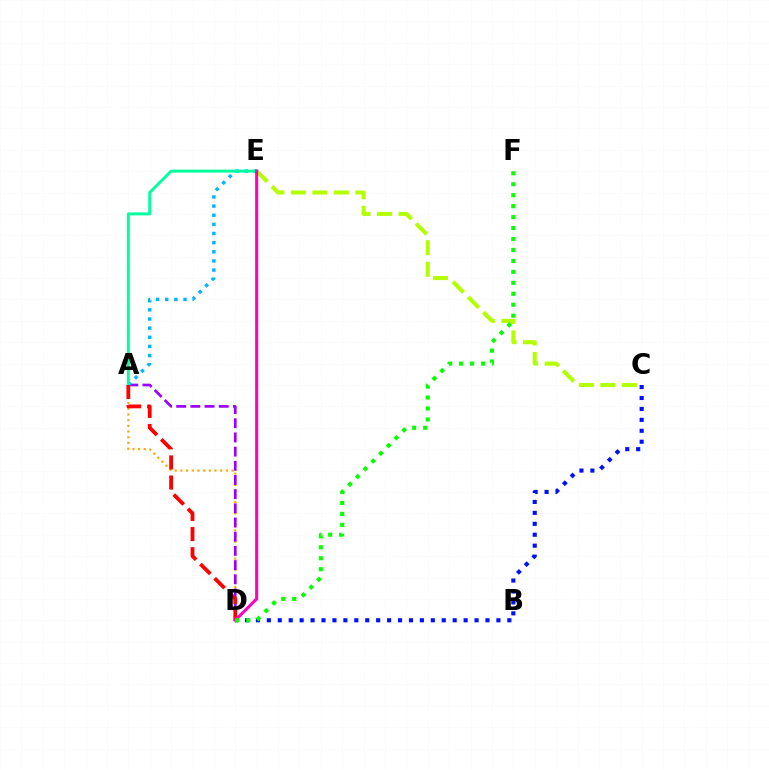{('C', 'E'): [{'color': '#b3ff00', 'line_style': 'dashed', 'thickness': 2.92}], ('A', 'D'): [{'color': '#ffa500', 'line_style': 'dotted', 'thickness': 1.54}, {'color': '#9b00ff', 'line_style': 'dashed', 'thickness': 1.93}, {'color': '#ff0000', 'line_style': 'dashed', 'thickness': 2.73}], ('C', 'D'): [{'color': '#0010ff', 'line_style': 'dotted', 'thickness': 2.97}], ('A', 'E'): [{'color': '#00b5ff', 'line_style': 'dotted', 'thickness': 2.48}, {'color': '#00ff9d', 'line_style': 'solid', 'thickness': 2.12}], ('D', 'E'): [{'color': '#ff00bd', 'line_style': 'solid', 'thickness': 2.21}], ('D', 'F'): [{'color': '#08ff00', 'line_style': 'dotted', 'thickness': 2.98}]}